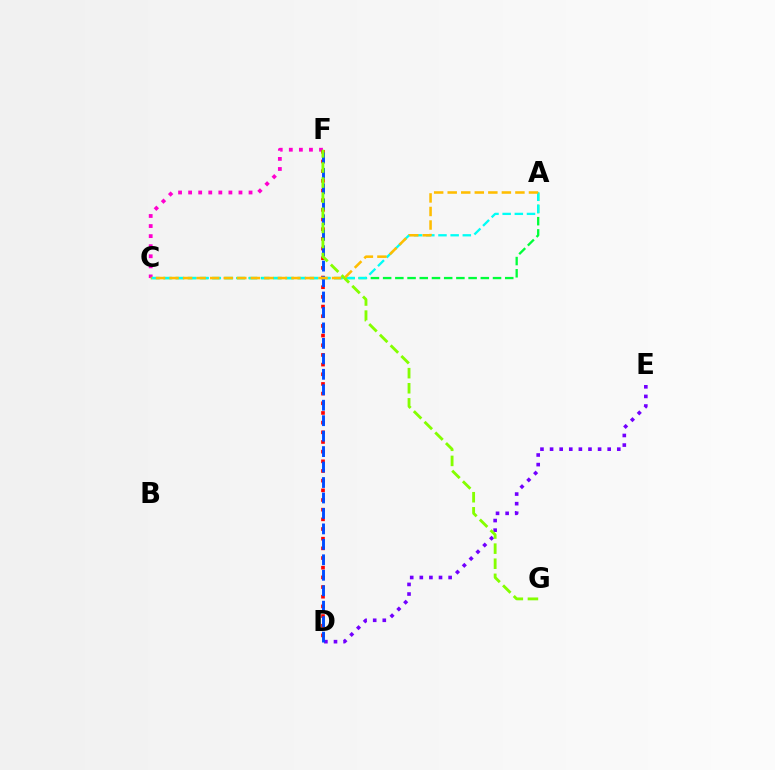{('D', 'E'): [{'color': '#7200ff', 'line_style': 'dotted', 'thickness': 2.61}], ('C', 'F'): [{'color': '#ff00cf', 'line_style': 'dotted', 'thickness': 2.74}], ('A', 'C'): [{'color': '#00ff39', 'line_style': 'dashed', 'thickness': 1.66}, {'color': '#00fff6', 'line_style': 'dashed', 'thickness': 1.65}, {'color': '#ffbd00', 'line_style': 'dashed', 'thickness': 1.84}], ('D', 'F'): [{'color': '#ff0000', 'line_style': 'dotted', 'thickness': 2.63}, {'color': '#004bff', 'line_style': 'dashed', 'thickness': 2.1}], ('F', 'G'): [{'color': '#84ff00', 'line_style': 'dashed', 'thickness': 2.05}]}